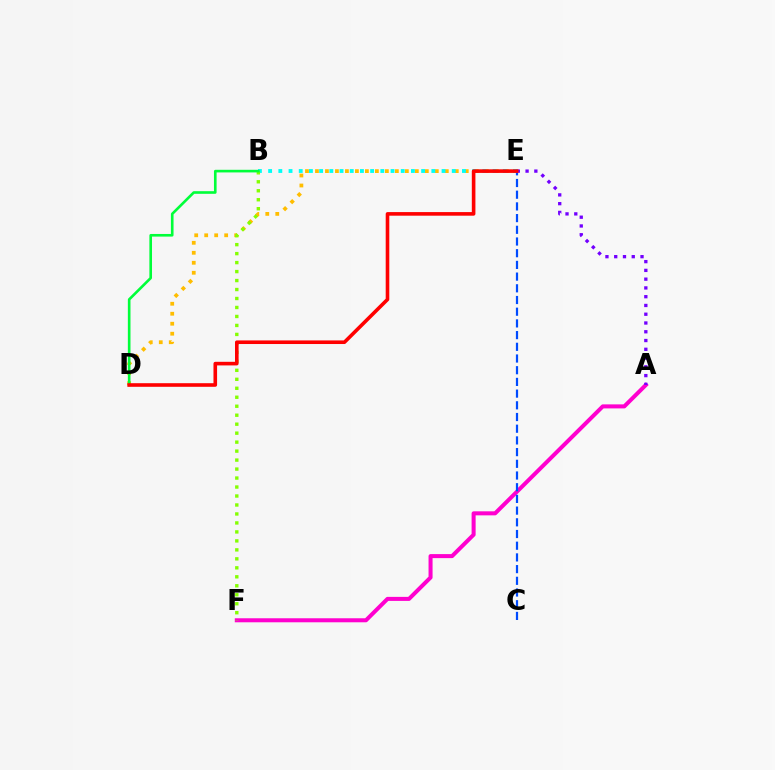{('A', 'F'): [{'color': '#ff00cf', 'line_style': 'solid', 'thickness': 2.9}], ('D', 'E'): [{'color': '#ffbd00', 'line_style': 'dotted', 'thickness': 2.71}, {'color': '#ff0000', 'line_style': 'solid', 'thickness': 2.59}], ('B', 'E'): [{'color': '#00fff6', 'line_style': 'dotted', 'thickness': 2.77}], ('B', 'F'): [{'color': '#84ff00', 'line_style': 'dotted', 'thickness': 2.44}], ('B', 'D'): [{'color': '#00ff39', 'line_style': 'solid', 'thickness': 1.89}], ('C', 'E'): [{'color': '#004bff', 'line_style': 'dashed', 'thickness': 1.59}], ('A', 'E'): [{'color': '#7200ff', 'line_style': 'dotted', 'thickness': 2.38}]}